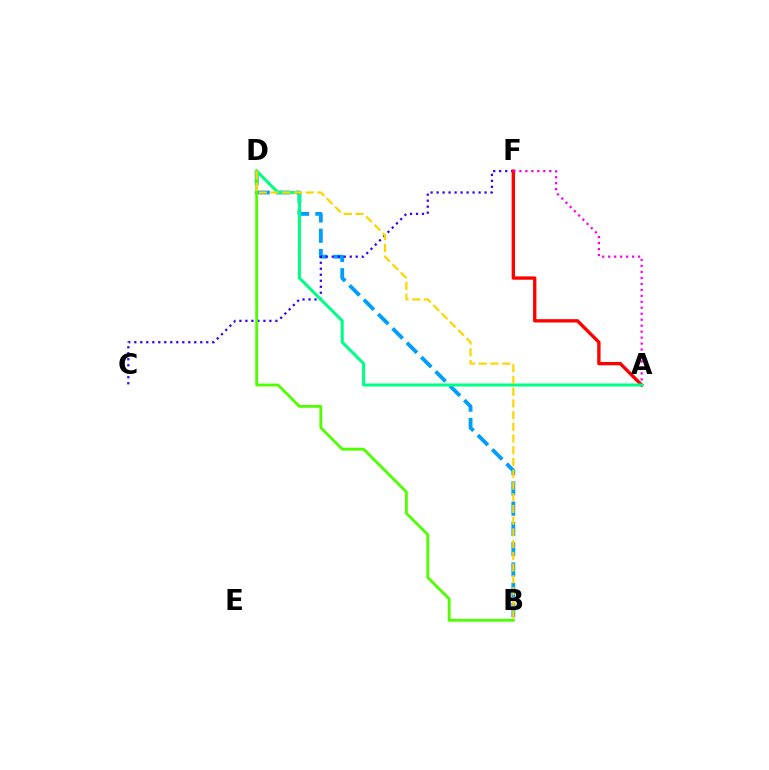{('B', 'D'): [{'color': '#009eff', 'line_style': 'dashed', 'thickness': 2.76}, {'color': '#4fff00', 'line_style': 'solid', 'thickness': 2.03}, {'color': '#ffd500', 'line_style': 'dashed', 'thickness': 1.59}], ('C', 'F'): [{'color': '#3700ff', 'line_style': 'dotted', 'thickness': 1.63}], ('A', 'F'): [{'color': '#ff0000', 'line_style': 'solid', 'thickness': 2.41}, {'color': '#ff00ed', 'line_style': 'dotted', 'thickness': 1.62}], ('A', 'D'): [{'color': '#00ff86', 'line_style': 'solid', 'thickness': 2.2}]}